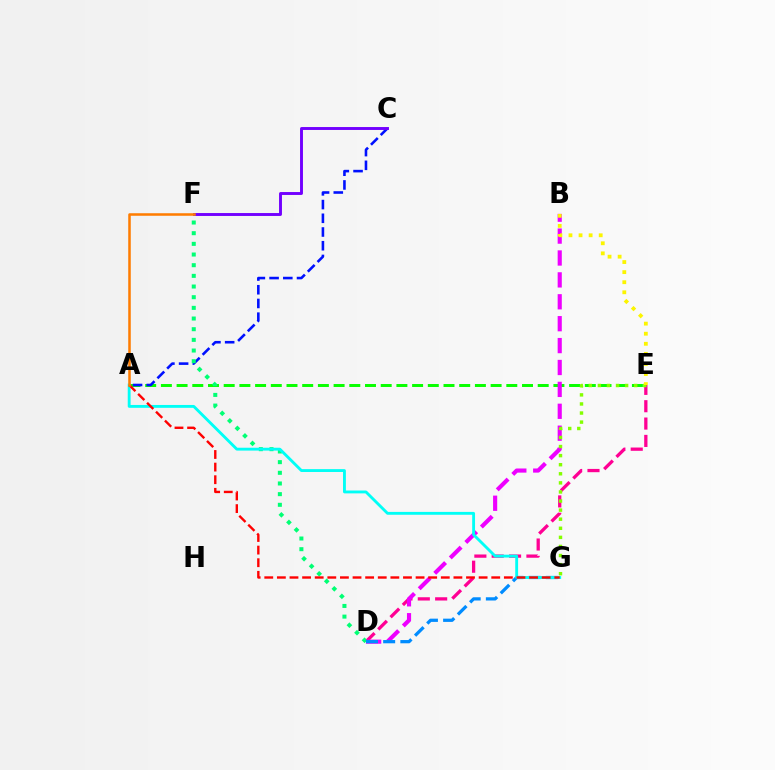{('A', 'E'): [{'color': '#08ff00', 'line_style': 'dashed', 'thickness': 2.13}], ('D', 'E'): [{'color': '#ff0094', 'line_style': 'dashed', 'thickness': 2.36}], ('A', 'C'): [{'color': '#0010ff', 'line_style': 'dashed', 'thickness': 1.86}], ('C', 'F'): [{'color': '#7200ff', 'line_style': 'solid', 'thickness': 2.1}], ('D', 'F'): [{'color': '#00ff74', 'line_style': 'dotted', 'thickness': 2.9}], ('B', 'D'): [{'color': '#ee00ff', 'line_style': 'dashed', 'thickness': 2.98}], ('E', 'G'): [{'color': '#84ff00', 'line_style': 'dotted', 'thickness': 2.47}], ('D', 'G'): [{'color': '#008cff', 'line_style': 'dashed', 'thickness': 2.34}], ('A', 'G'): [{'color': '#00fff6', 'line_style': 'solid', 'thickness': 2.06}, {'color': '#ff0000', 'line_style': 'dashed', 'thickness': 1.71}], ('B', 'E'): [{'color': '#fcf500', 'line_style': 'dotted', 'thickness': 2.74}], ('A', 'F'): [{'color': '#ff7c00', 'line_style': 'solid', 'thickness': 1.82}]}